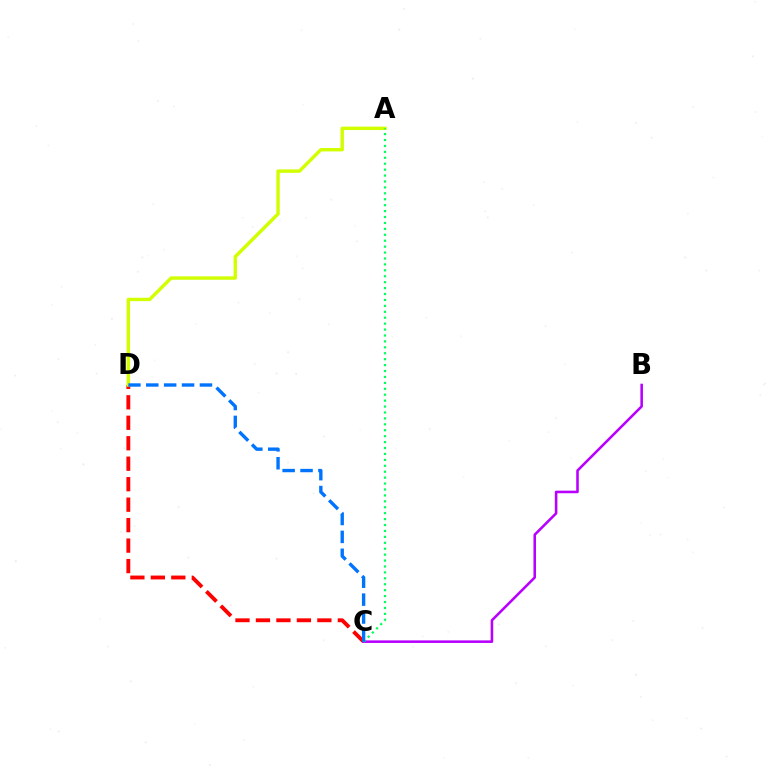{('C', 'D'): [{'color': '#ff0000', 'line_style': 'dashed', 'thickness': 2.78}, {'color': '#0074ff', 'line_style': 'dashed', 'thickness': 2.43}], ('A', 'D'): [{'color': '#d1ff00', 'line_style': 'solid', 'thickness': 2.45}], ('B', 'C'): [{'color': '#b900ff', 'line_style': 'solid', 'thickness': 1.85}], ('A', 'C'): [{'color': '#00ff5c', 'line_style': 'dotted', 'thickness': 1.61}]}